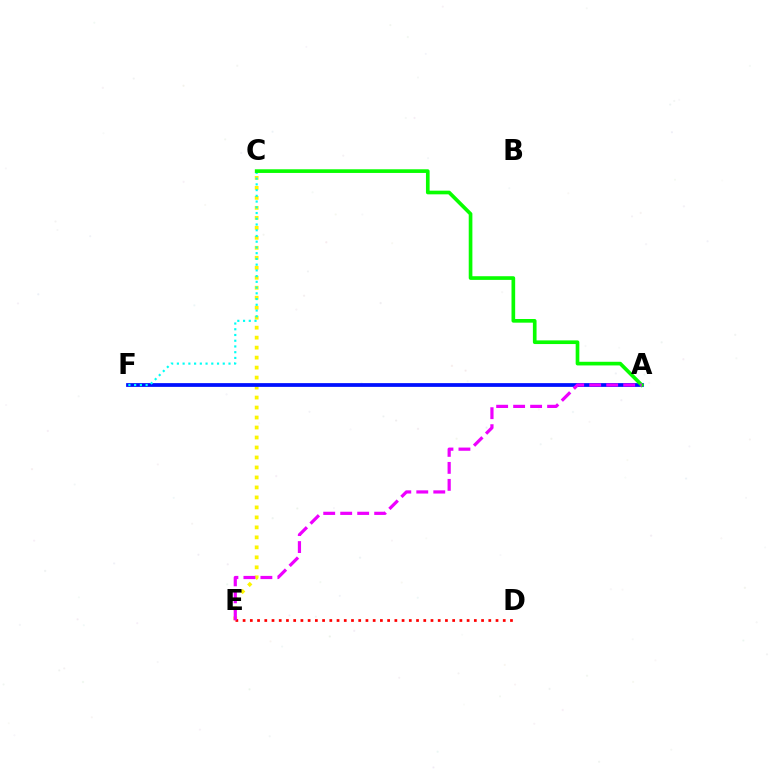{('C', 'E'): [{'color': '#fcf500', 'line_style': 'dotted', 'thickness': 2.71}], ('A', 'F'): [{'color': '#0010ff', 'line_style': 'solid', 'thickness': 2.7}], ('D', 'E'): [{'color': '#ff0000', 'line_style': 'dotted', 'thickness': 1.96}], ('C', 'F'): [{'color': '#00fff6', 'line_style': 'dotted', 'thickness': 1.56}], ('A', 'C'): [{'color': '#08ff00', 'line_style': 'solid', 'thickness': 2.64}], ('A', 'E'): [{'color': '#ee00ff', 'line_style': 'dashed', 'thickness': 2.31}]}